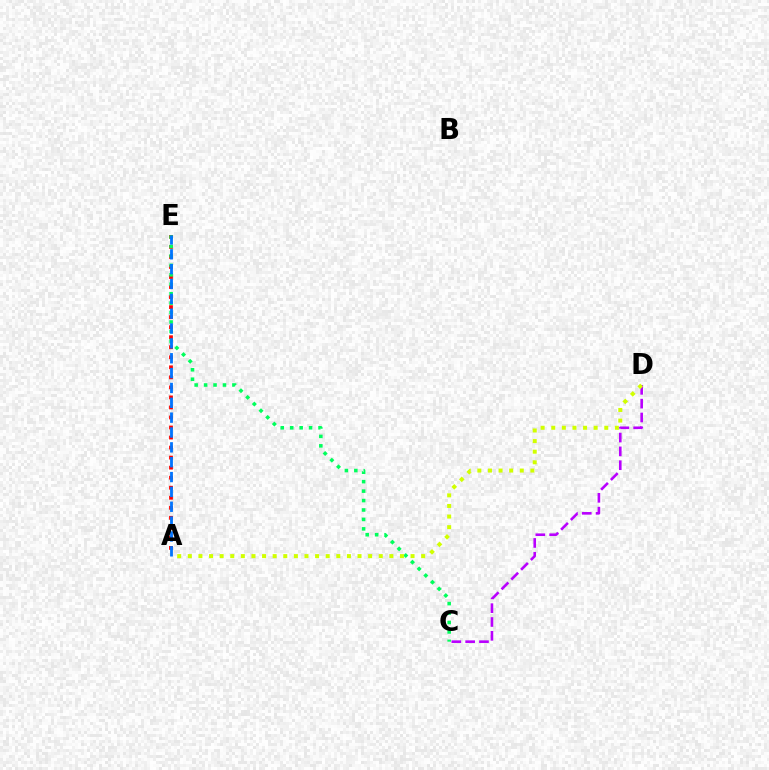{('C', 'D'): [{'color': '#b900ff', 'line_style': 'dashed', 'thickness': 1.88}], ('A', 'E'): [{'color': '#ff0000', 'line_style': 'dotted', 'thickness': 2.73}, {'color': '#0074ff', 'line_style': 'dashed', 'thickness': 2.02}], ('C', 'E'): [{'color': '#00ff5c', 'line_style': 'dotted', 'thickness': 2.56}], ('A', 'D'): [{'color': '#d1ff00', 'line_style': 'dotted', 'thickness': 2.88}]}